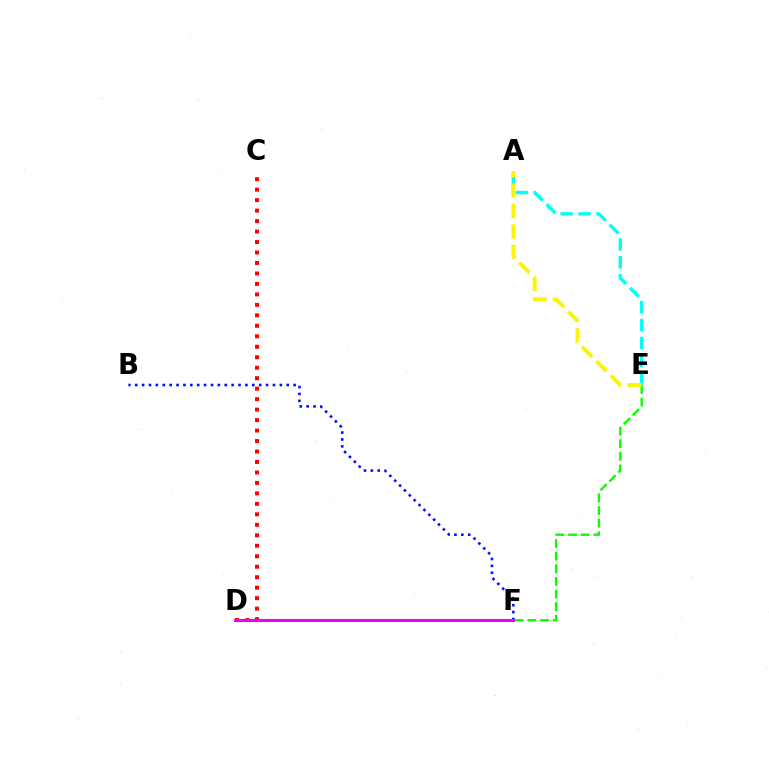{('E', 'F'): [{'color': '#08ff00', 'line_style': 'dashed', 'thickness': 1.71}], ('A', 'E'): [{'color': '#00fff6', 'line_style': 'dashed', 'thickness': 2.43}, {'color': '#fcf500', 'line_style': 'dashed', 'thickness': 2.77}], ('B', 'F'): [{'color': '#0010ff', 'line_style': 'dotted', 'thickness': 1.87}], ('C', 'D'): [{'color': '#ff0000', 'line_style': 'dotted', 'thickness': 2.85}], ('D', 'F'): [{'color': '#ee00ff', 'line_style': 'solid', 'thickness': 2.17}]}